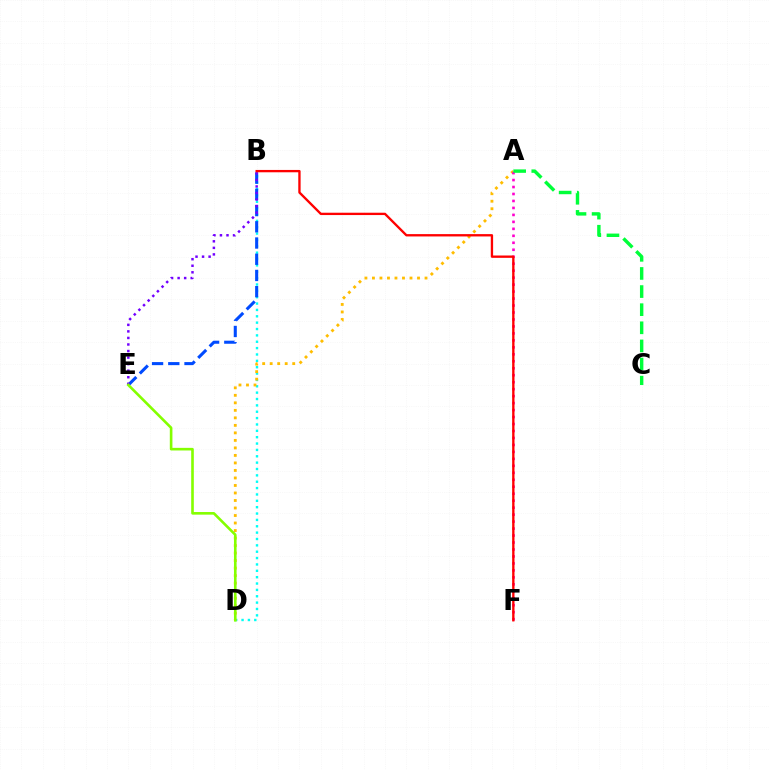{('B', 'D'): [{'color': '#00fff6', 'line_style': 'dotted', 'thickness': 1.73}], ('A', 'D'): [{'color': '#ffbd00', 'line_style': 'dotted', 'thickness': 2.04}], ('B', 'E'): [{'color': '#004bff', 'line_style': 'dashed', 'thickness': 2.2}, {'color': '#7200ff', 'line_style': 'dotted', 'thickness': 1.78}], ('A', 'F'): [{'color': '#ff00cf', 'line_style': 'dotted', 'thickness': 1.89}], ('B', 'F'): [{'color': '#ff0000', 'line_style': 'solid', 'thickness': 1.68}], ('D', 'E'): [{'color': '#84ff00', 'line_style': 'solid', 'thickness': 1.89}], ('A', 'C'): [{'color': '#00ff39', 'line_style': 'dashed', 'thickness': 2.46}]}